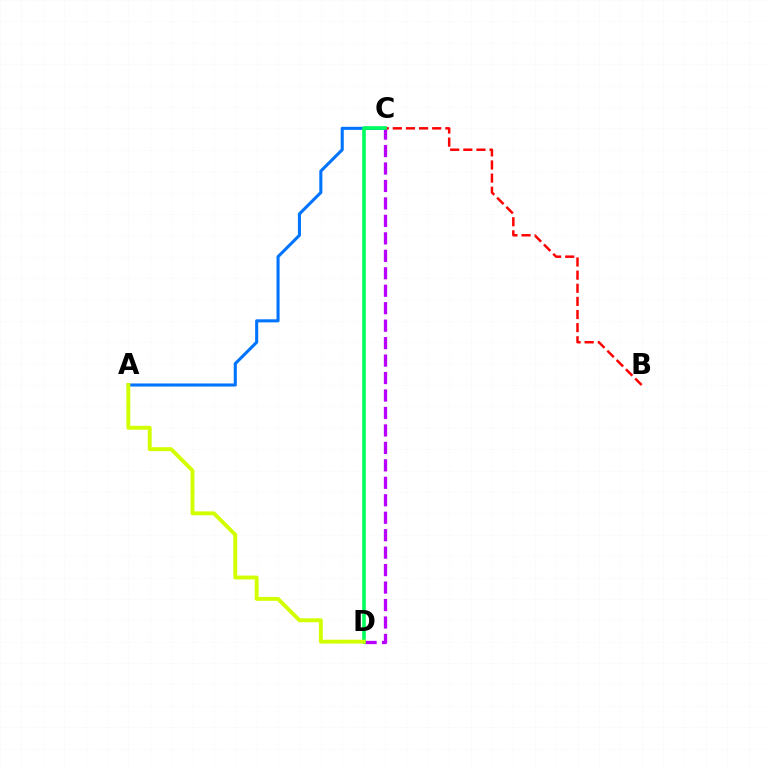{('A', 'C'): [{'color': '#0074ff', 'line_style': 'solid', 'thickness': 2.21}], ('C', 'D'): [{'color': '#b900ff', 'line_style': 'dashed', 'thickness': 2.37}, {'color': '#00ff5c', 'line_style': 'solid', 'thickness': 2.6}], ('B', 'C'): [{'color': '#ff0000', 'line_style': 'dashed', 'thickness': 1.78}], ('A', 'D'): [{'color': '#d1ff00', 'line_style': 'solid', 'thickness': 2.8}]}